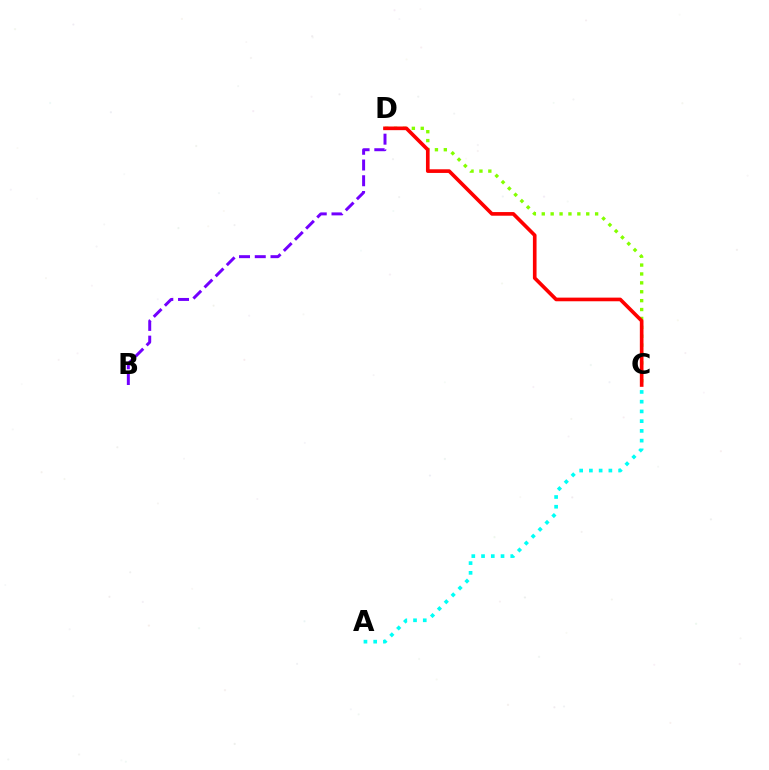{('C', 'D'): [{'color': '#84ff00', 'line_style': 'dotted', 'thickness': 2.42}, {'color': '#ff0000', 'line_style': 'solid', 'thickness': 2.63}], ('B', 'D'): [{'color': '#7200ff', 'line_style': 'dashed', 'thickness': 2.14}], ('A', 'C'): [{'color': '#00fff6', 'line_style': 'dotted', 'thickness': 2.65}]}